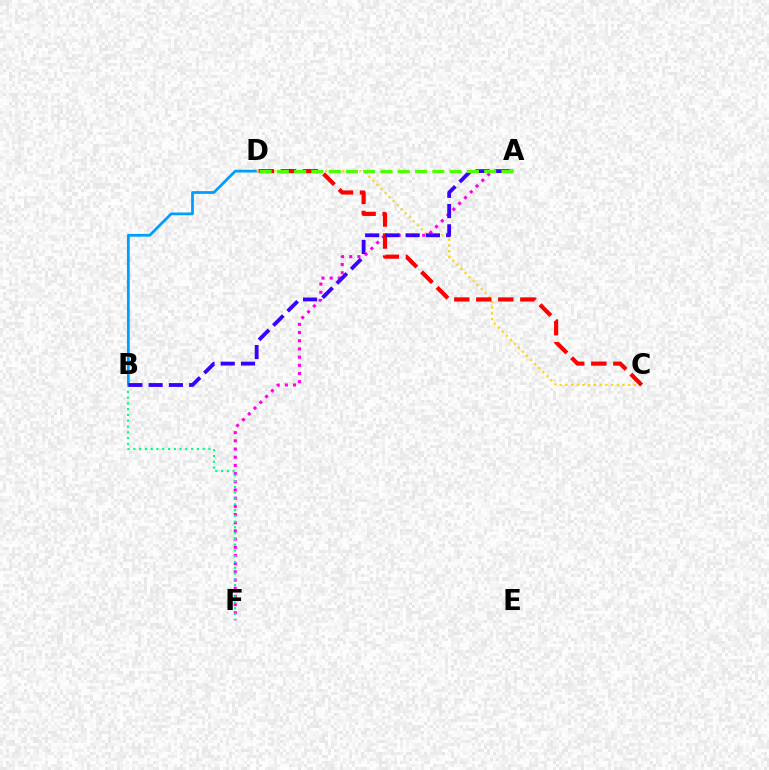{('A', 'F'): [{'color': '#ff00ed', 'line_style': 'dotted', 'thickness': 2.22}], ('B', 'D'): [{'color': '#009eff', 'line_style': 'solid', 'thickness': 1.99}], ('C', 'D'): [{'color': '#ffd500', 'line_style': 'dotted', 'thickness': 1.55}, {'color': '#ff0000', 'line_style': 'dashed', 'thickness': 2.99}], ('B', 'F'): [{'color': '#00ff86', 'line_style': 'dotted', 'thickness': 1.57}], ('A', 'B'): [{'color': '#3700ff', 'line_style': 'dashed', 'thickness': 2.75}], ('A', 'D'): [{'color': '#4fff00', 'line_style': 'dashed', 'thickness': 2.35}]}